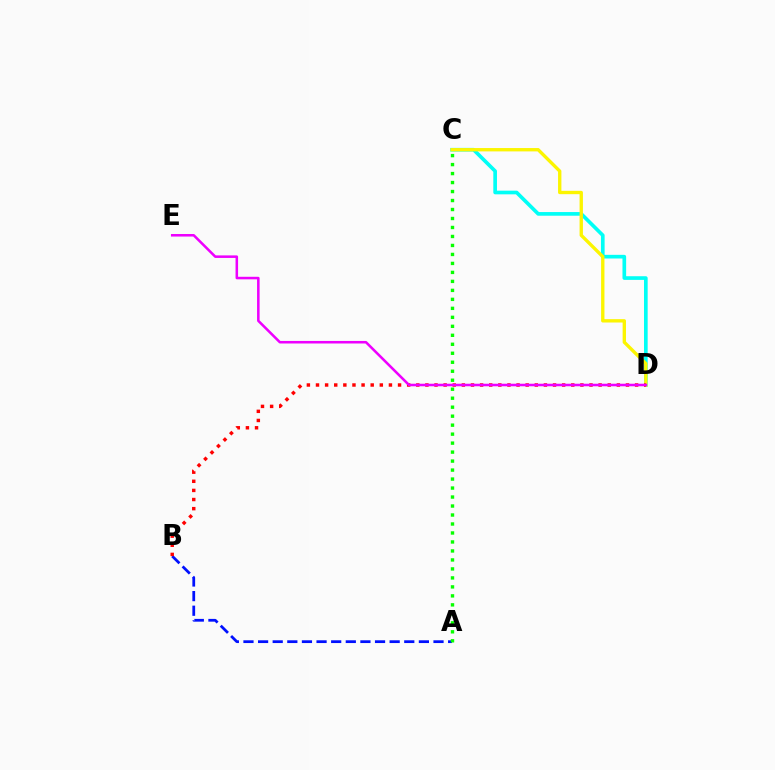{('A', 'B'): [{'color': '#0010ff', 'line_style': 'dashed', 'thickness': 1.99}], ('C', 'D'): [{'color': '#00fff6', 'line_style': 'solid', 'thickness': 2.64}, {'color': '#fcf500', 'line_style': 'solid', 'thickness': 2.41}], ('A', 'C'): [{'color': '#08ff00', 'line_style': 'dotted', 'thickness': 2.44}], ('B', 'D'): [{'color': '#ff0000', 'line_style': 'dotted', 'thickness': 2.48}], ('D', 'E'): [{'color': '#ee00ff', 'line_style': 'solid', 'thickness': 1.83}]}